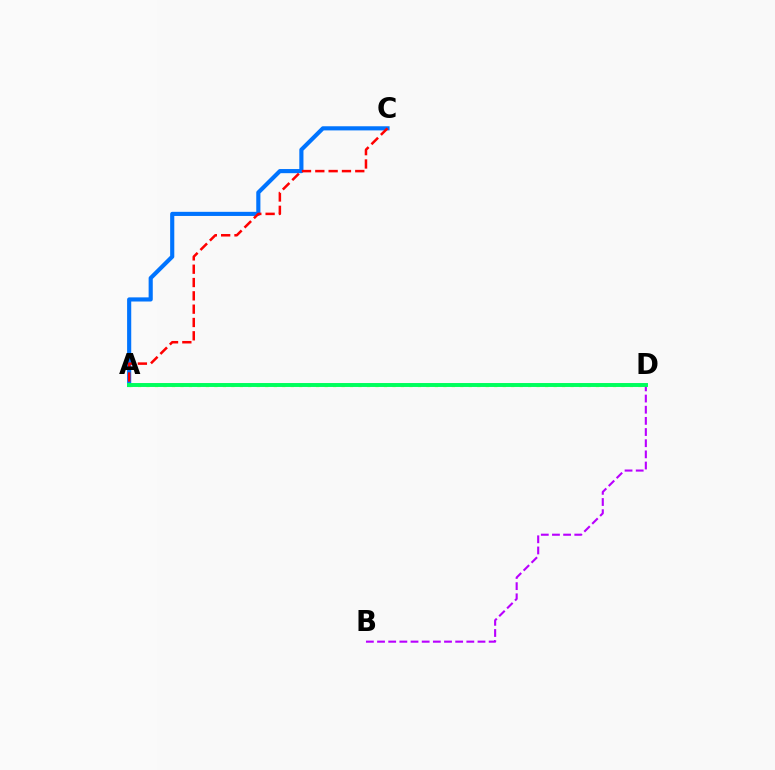{('A', 'C'): [{'color': '#0074ff', 'line_style': 'solid', 'thickness': 2.98}, {'color': '#ff0000', 'line_style': 'dashed', 'thickness': 1.81}], ('A', 'D'): [{'color': '#d1ff00', 'line_style': 'dotted', 'thickness': 2.3}, {'color': '#00ff5c', 'line_style': 'solid', 'thickness': 2.83}], ('B', 'D'): [{'color': '#b900ff', 'line_style': 'dashed', 'thickness': 1.52}]}